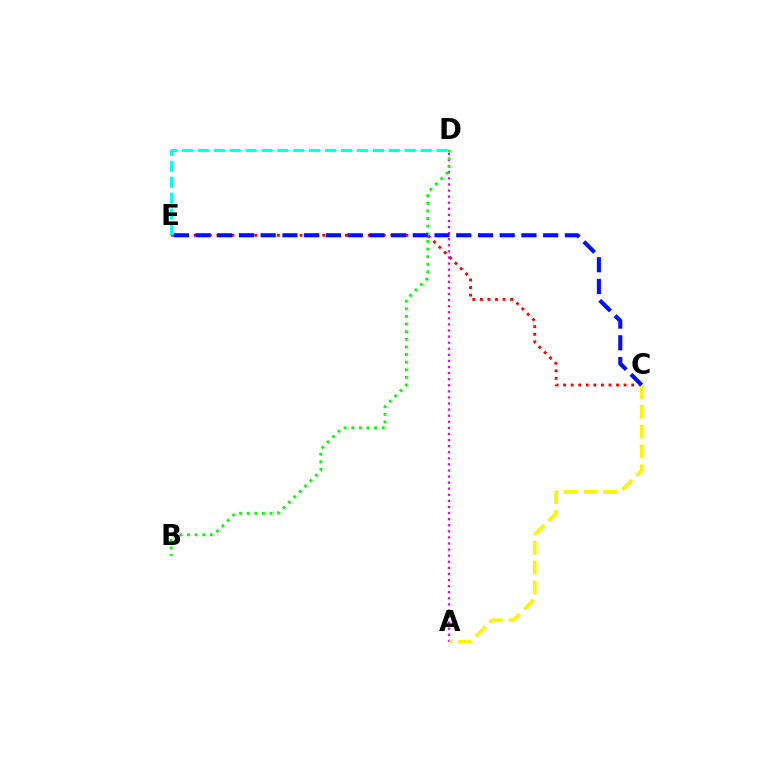{('A', 'D'): [{'color': '#ee00ff', 'line_style': 'dotted', 'thickness': 1.65}], ('C', 'E'): [{'color': '#ff0000', 'line_style': 'dotted', 'thickness': 2.06}, {'color': '#0010ff', 'line_style': 'dashed', 'thickness': 2.95}], ('B', 'D'): [{'color': '#08ff00', 'line_style': 'dotted', 'thickness': 2.07}], ('D', 'E'): [{'color': '#00fff6', 'line_style': 'dashed', 'thickness': 2.16}], ('A', 'C'): [{'color': '#fcf500', 'line_style': 'dashed', 'thickness': 2.69}]}